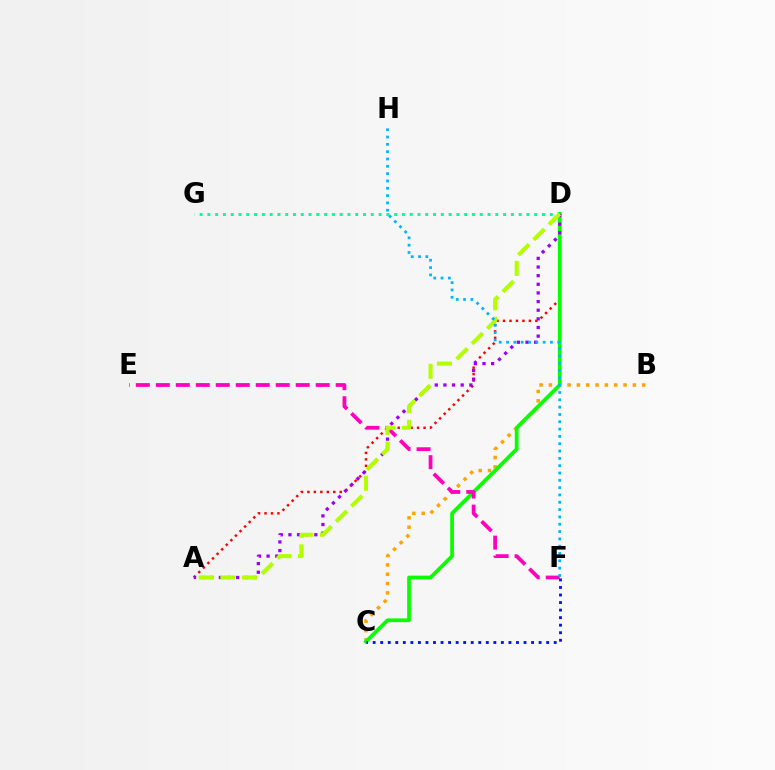{('A', 'D'): [{'color': '#ff0000', 'line_style': 'dotted', 'thickness': 1.76}, {'color': '#9b00ff', 'line_style': 'dotted', 'thickness': 2.35}, {'color': '#b3ff00', 'line_style': 'dashed', 'thickness': 2.94}], ('B', 'C'): [{'color': '#ffa500', 'line_style': 'dotted', 'thickness': 2.54}], ('D', 'G'): [{'color': '#00ff9d', 'line_style': 'dotted', 'thickness': 2.11}], ('C', 'D'): [{'color': '#08ff00', 'line_style': 'solid', 'thickness': 2.69}], ('E', 'F'): [{'color': '#ff00bd', 'line_style': 'dashed', 'thickness': 2.71}], ('F', 'H'): [{'color': '#00b5ff', 'line_style': 'dotted', 'thickness': 1.99}], ('C', 'F'): [{'color': '#0010ff', 'line_style': 'dotted', 'thickness': 2.05}]}